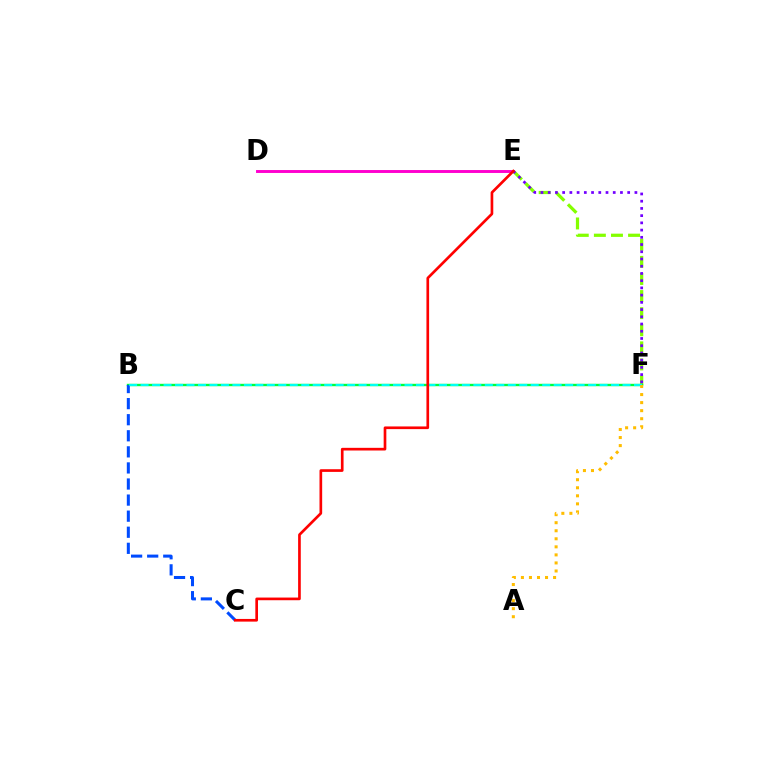{('D', 'E'): [{'color': '#ff00cf', 'line_style': 'solid', 'thickness': 2.1}], ('E', 'F'): [{'color': '#84ff00', 'line_style': 'dashed', 'thickness': 2.32}, {'color': '#7200ff', 'line_style': 'dotted', 'thickness': 1.96}], ('B', 'F'): [{'color': '#00ff39', 'line_style': 'solid', 'thickness': 1.72}, {'color': '#00fff6', 'line_style': 'dashed', 'thickness': 1.56}], ('B', 'C'): [{'color': '#004bff', 'line_style': 'dashed', 'thickness': 2.18}], ('C', 'E'): [{'color': '#ff0000', 'line_style': 'solid', 'thickness': 1.92}], ('A', 'F'): [{'color': '#ffbd00', 'line_style': 'dotted', 'thickness': 2.19}]}